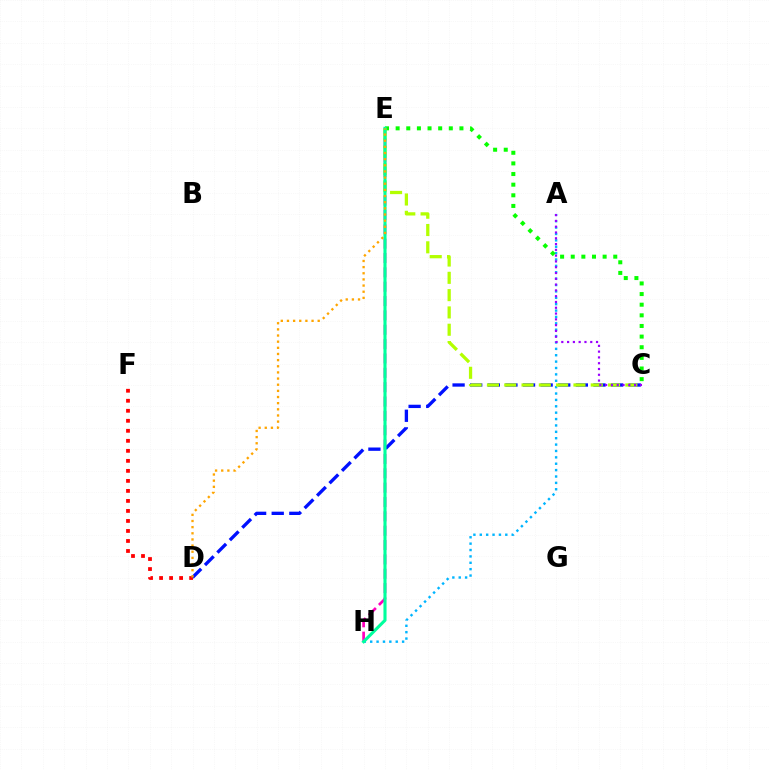{('D', 'F'): [{'color': '#ff0000', 'line_style': 'dotted', 'thickness': 2.72}], ('E', 'H'): [{'color': '#ff00bd', 'line_style': 'dashed', 'thickness': 1.95}, {'color': '#00ff9d', 'line_style': 'solid', 'thickness': 2.24}], ('A', 'H'): [{'color': '#00b5ff', 'line_style': 'dotted', 'thickness': 1.73}], ('C', 'E'): [{'color': '#08ff00', 'line_style': 'dotted', 'thickness': 2.89}, {'color': '#b3ff00', 'line_style': 'dashed', 'thickness': 2.35}], ('C', 'D'): [{'color': '#0010ff', 'line_style': 'dashed', 'thickness': 2.39}], ('A', 'C'): [{'color': '#9b00ff', 'line_style': 'dotted', 'thickness': 1.57}], ('D', 'E'): [{'color': '#ffa500', 'line_style': 'dotted', 'thickness': 1.67}]}